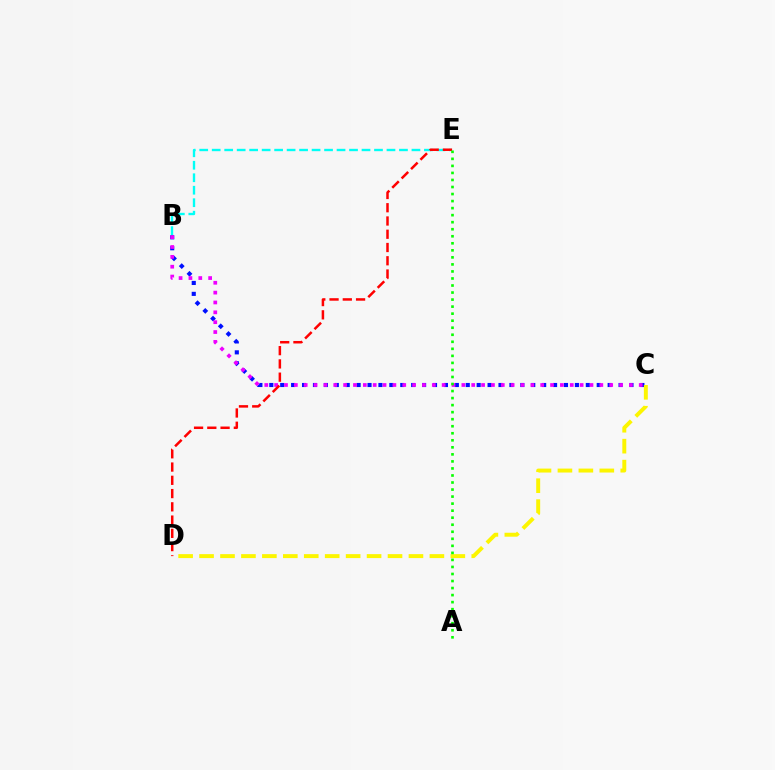{('B', 'E'): [{'color': '#00fff6', 'line_style': 'dashed', 'thickness': 1.7}], ('B', 'C'): [{'color': '#0010ff', 'line_style': 'dotted', 'thickness': 2.97}, {'color': '#ee00ff', 'line_style': 'dotted', 'thickness': 2.68}], ('C', 'D'): [{'color': '#fcf500', 'line_style': 'dashed', 'thickness': 2.84}], ('D', 'E'): [{'color': '#ff0000', 'line_style': 'dashed', 'thickness': 1.8}], ('A', 'E'): [{'color': '#08ff00', 'line_style': 'dotted', 'thickness': 1.91}]}